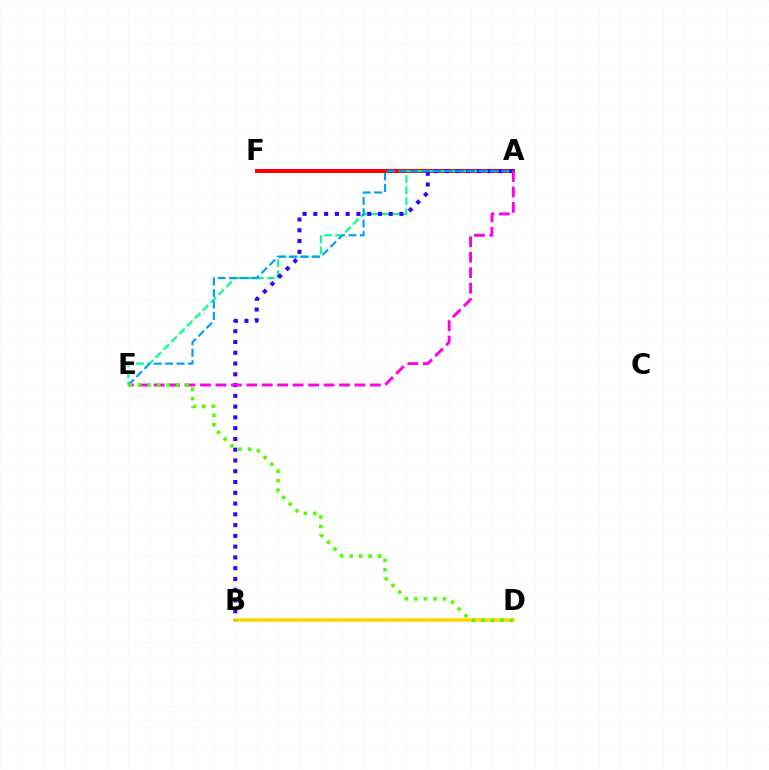{('A', 'F'): [{'color': '#ff0000', 'line_style': 'solid', 'thickness': 2.88}], ('A', 'E'): [{'color': '#00ff86', 'line_style': 'dashed', 'thickness': 1.51}, {'color': '#009eff', 'line_style': 'dashed', 'thickness': 1.55}, {'color': '#ff00ed', 'line_style': 'dashed', 'thickness': 2.1}], ('B', 'D'): [{'color': '#ffd500', 'line_style': 'solid', 'thickness': 2.54}], ('A', 'B'): [{'color': '#3700ff', 'line_style': 'dotted', 'thickness': 2.93}], ('D', 'E'): [{'color': '#4fff00', 'line_style': 'dotted', 'thickness': 2.58}]}